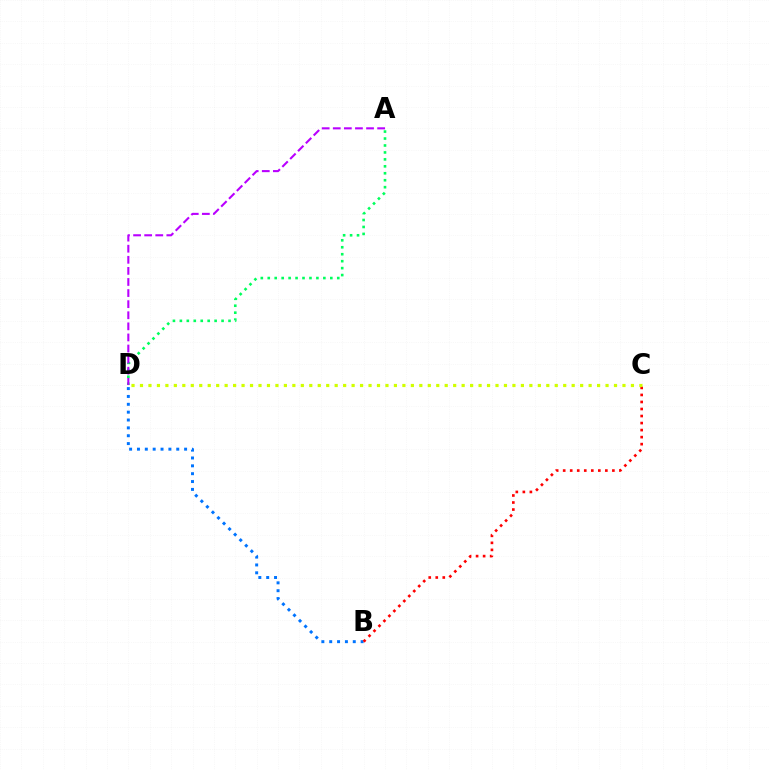{('B', 'D'): [{'color': '#0074ff', 'line_style': 'dotted', 'thickness': 2.13}], ('A', 'D'): [{'color': '#00ff5c', 'line_style': 'dotted', 'thickness': 1.89}, {'color': '#b900ff', 'line_style': 'dashed', 'thickness': 1.51}], ('B', 'C'): [{'color': '#ff0000', 'line_style': 'dotted', 'thickness': 1.91}], ('C', 'D'): [{'color': '#d1ff00', 'line_style': 'dotted', 'thickness': 2.3}]}